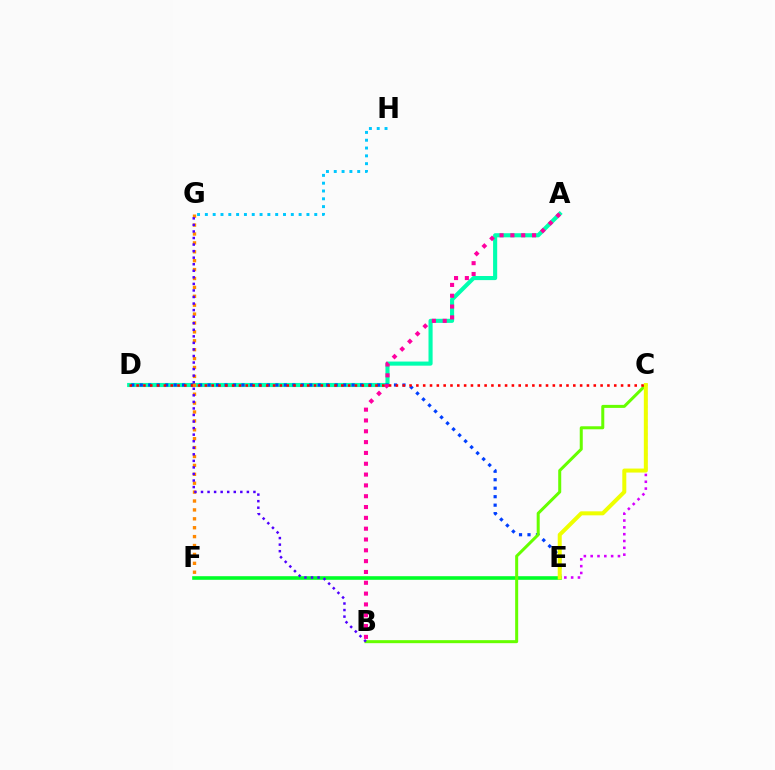{('C', 'E'): [{'color': '#d600ff', 'line_style': 'dotted', 'thickness': 1.85}, {'color': '#eeff00', 'line_style': 'solid', 'thickness': 2.88}], ('A', 'D'): [{'color': '#00ffaf', 'line_style': 'solid', 'thickness': 2.96}], ('D', 'E'): [{'color': '#003fff', 'line_style': 'dotted', 'thickness': 2.3}], ('E', 'F'): [{'color': '#00ff27', 'line_style': 'solid', 'thickness': 2.59}], ('B', 'C'): [{'color': '#66ff00', 'line_style': 'solid', 'thickness': 2.17}], ('A', 'B'): [{'color': '#ff00a0', 'line_style': 'dotted', 'thickness': 2.94}], ('C', 'D'): [{'color': '#ff0000', 'line_style': 'dotted', 'thickness': 1.85}], ('F', 'G'): [{'color': '#ff8800', 'line_style': 'dotted', 'thickness': 2.42}], ('G', 'H'): [{'color': '#00c7ff', 'line_style': 'dotted', 'thickness': 2.12}], ('B', 'G'): [{'color': '#4f00ff', 'line_style': 'dotted', 'thickness': 1.78}]}